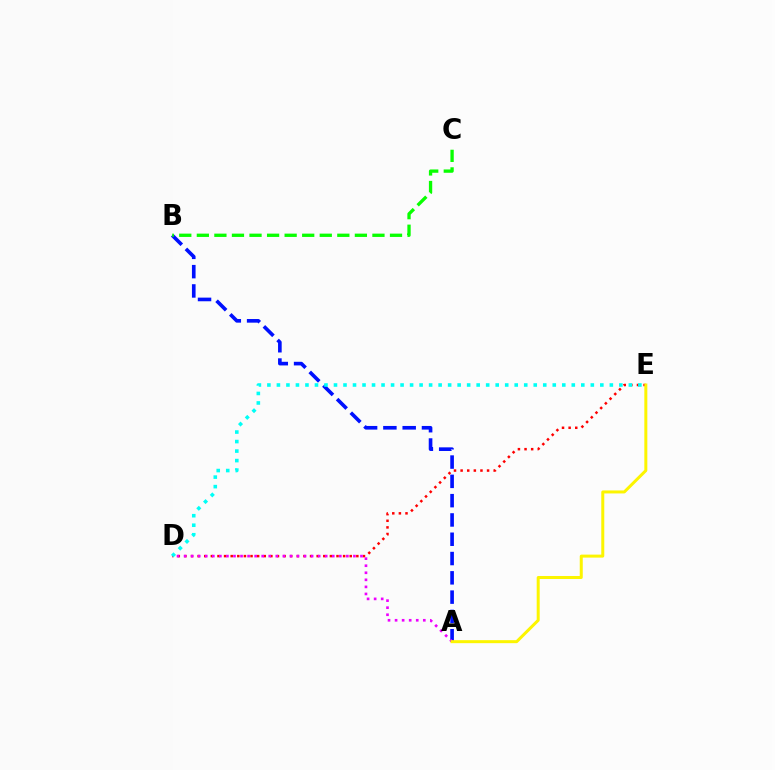{('A', 'B'): [{'color': '#0010ff', 'line_style': 'dashed', 'thickness': 2.62}], ('D', 'E'): [{'color': '#ff0000', 'line_style': 'dotted', 'thickness': 1.8}, {'color': '#00fff6', 'line_style': 'dotted', 'thickness': 2.58}], ('B', 'C'): [{'color': '#08ff00', 'line_style': 'dashed', 'thickness': 2.39}], ('A', 'D'): [{'color': '#ee00ff', 'line_style': 'dotted', 'thickness': 1.92}], ('A', 'E'): [{'color': '#fcf500', 'line_style': 'solid', 'thickness': 2.16}]}